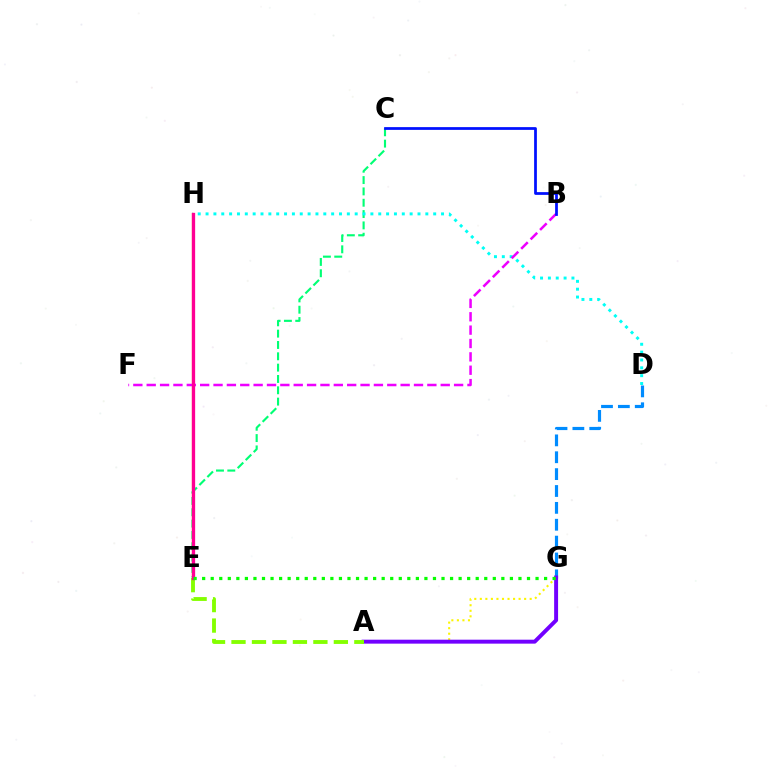{('E', 'H'): [{'color': '#ff0000', 'line_style': 'dotted', 'thickness': 1.88}, {'color': '#ff7c00', 'line_style': 'solid', 'thickness': 1.6}, {'color': '#ff0094', 'line_style': 'solid', 'thickness': 2.36}], ('D', 'G'): [{'color': '#008cff', 'line_style': 'dashed', 'thickness': 2.29}], ('C', 'E'): [{'color': '#00ff74', 'line_style': 'dashed', 'thickness': 1.54}], ('A', 'G'): [{'color': '#fcf500', 'line_style': 'dotted', 'thickness': 1.51}, {'color': '#7200ff', 'line_style': 'solid', 'thickness': 2.84}], ('A', 'E'): [{'color': '#84ff00', 'line_style': 'dashed', 'thickness': 2.78}], ('D', 'H'): [{'color': '#00fff6', 'line_style': 'dotted', 'thickness': 2.13}], ('B', 'F'): [{'color': '#ee00ff', 'line_style': 'dashed', 'thickness': 1.82}], ('B', 'C'): [{'color': '#0010ff', 'line_style': 'solid', 'thickness': 1.98}], ('E', 'G'): [{'color': '#08ff00', 'line_style': 'dotted', 'thickness': 2.32}]}